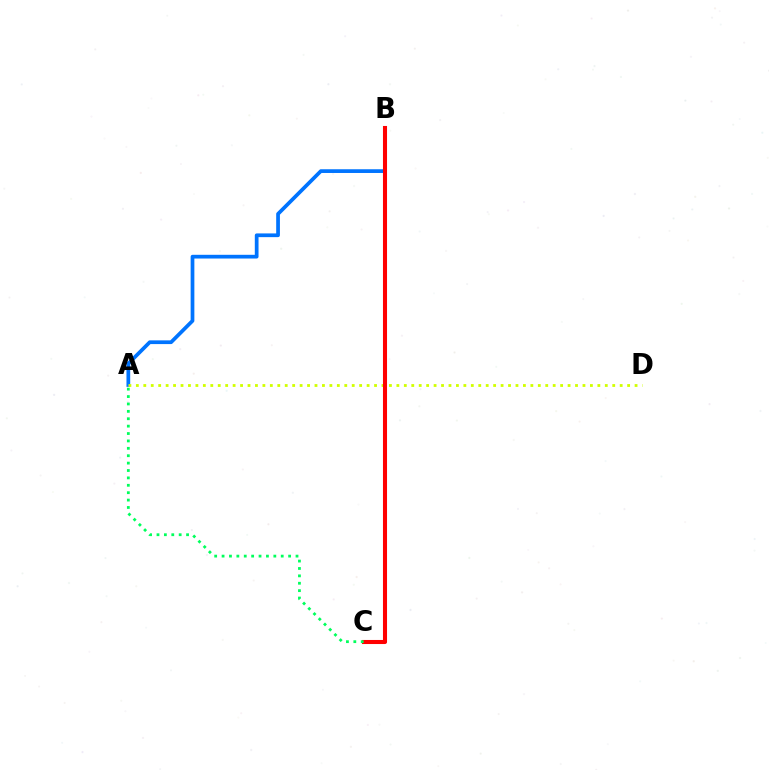{('A', 'B'): [{'color': '#0074ff', 'line_style': 'solid', 'thickness': 2.68}], ('B', 'C'): [{'color': '#b900ff', 'line_style': 'dotted', 'thickness': 1.91}, {'color': '#ff0000', 'line_style': 'solid', 'thickness': 2.93}], ('A', 'D'): [{'color': '#d1ff00', 'line_style': 'dotted', 'thickness': 2.02}], ('A', 'C'): [{'color': '#00ff5c', 'line_style': 'dotted', 'thickness': 2.01}]}